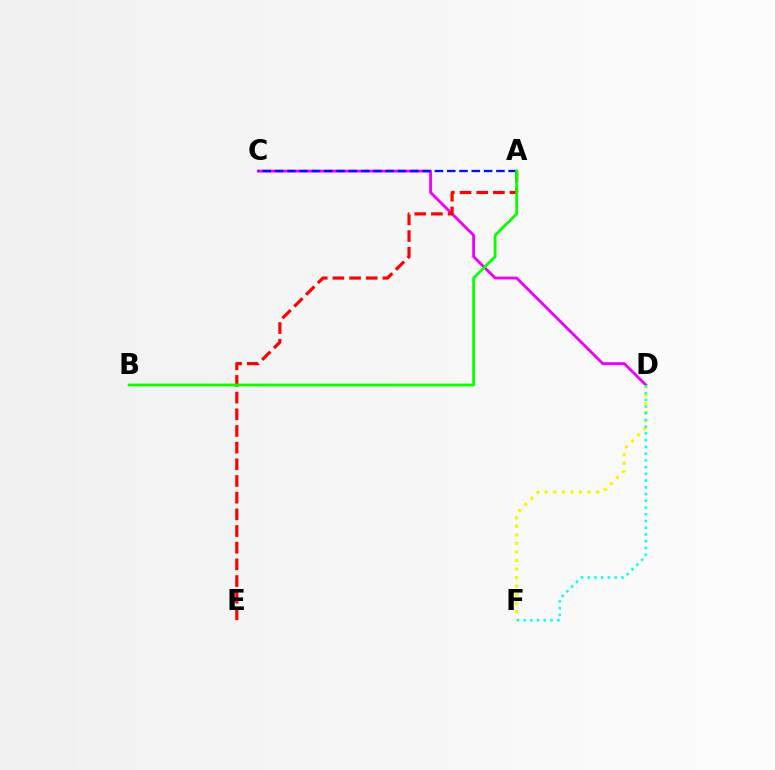{('C', 'D'): [{'color': '#ee00ff', 'line_style': 'solid', 'thickness': 2.03}], ('A', 'C'): [{'color': '#0010ff', 'line_style': 'dashed', 'thickness': 1.67}], ('A', 'E'): [{'color': '#ff0000', 'line_style': 'dashed', 'thickness': 2.27}], ('D', 'F'): [{'color': '#fcf500', 'line_style': 'dotted', 'thickness': 2.33}, {'color': '#00fff6', 'line_style': 'dotted', 'thickness': 1.83}], ('A', 'B'): [{'color': '#08ff00', 'line_style': 'solid', 'thickness': 2.0}]}